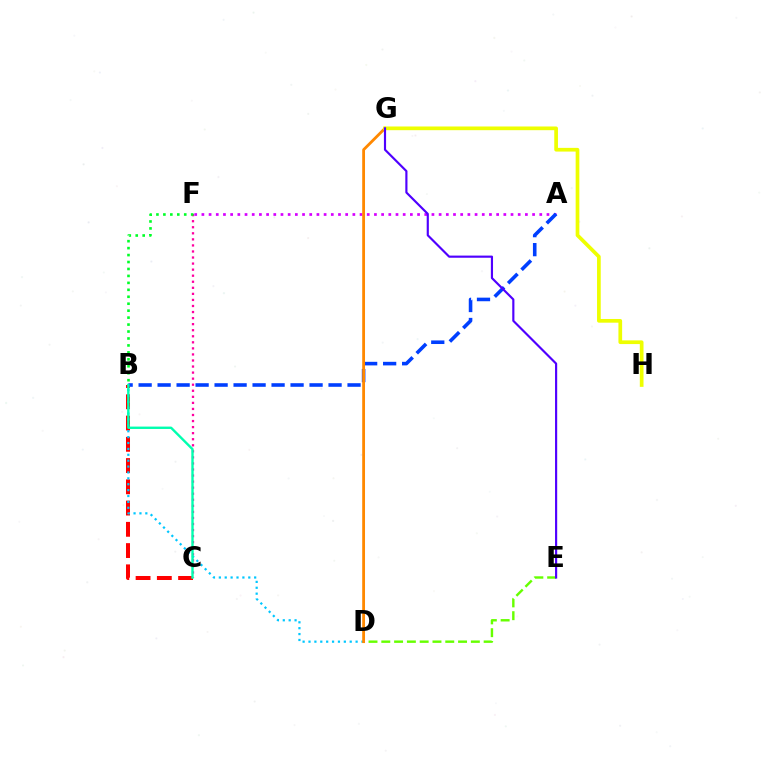{('C', 'F'): [{'color': '#ff00a0', 'line_style': 'dotted', 'thickness': 1.65}], ('A', 'F'): [{'color': '#d600ff', 'line_style': 'dotted', 'thickness': 1.95}], ('B', 'C'): [{'color': '#ff0000', 'line_style': 'dashed', 'thickness': 2.89}, {'color': '#00ffaf', 'line_style': 'solid', 'thickness': 1.72}], ('A', 'B'): [{'color': '#003fff', 'line_style': 'dashed', 'thickness': 2.58}], ('D', 'E'): [{'color': '#66ff00', 'line_style': 'dashed', 'thickness': 1.74}], ('B', 'F'): [{'color': '#00ff27', 'line_style': 'dotted', 'thickness': 1.89}], ('B', 'D'): [{'color': '#00c7ff', 'line_style': 'dotted', 'thickness': 1.6}], ('D', 'G'): [{'color': '#ff8800', 'line_style': 'solid', 'thickness': 2.02}], ('G', 'H'): [{'color': '#eeff00', 'line_style': 'solid', 'thickness': 2.66}], ('E', 'G'): [{'color': '#4f00ff', 'line_style': 'solid', 'thickness': 1.55}]}